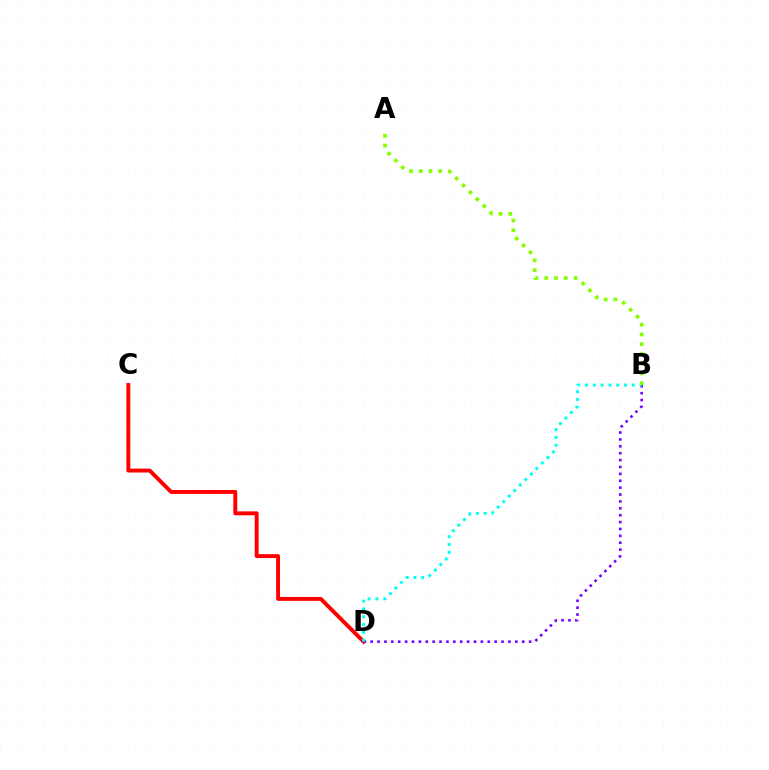{('C', 'D'): [{'color': '#ff0000', 'line_style': 'solid', 'thickness': 2.82}], ('B', 'D'): [{'color': '#7200ff', 'line_style': 'dotted', 'thickness': 1.87}, {'color': '#00fff6', 'line_style': 'dotted', 'thickness': 2.12}], ('A', 'B'): [{'color': '#84ff00', 'line_style': 'dotted', 'thickness': 2.65}]}